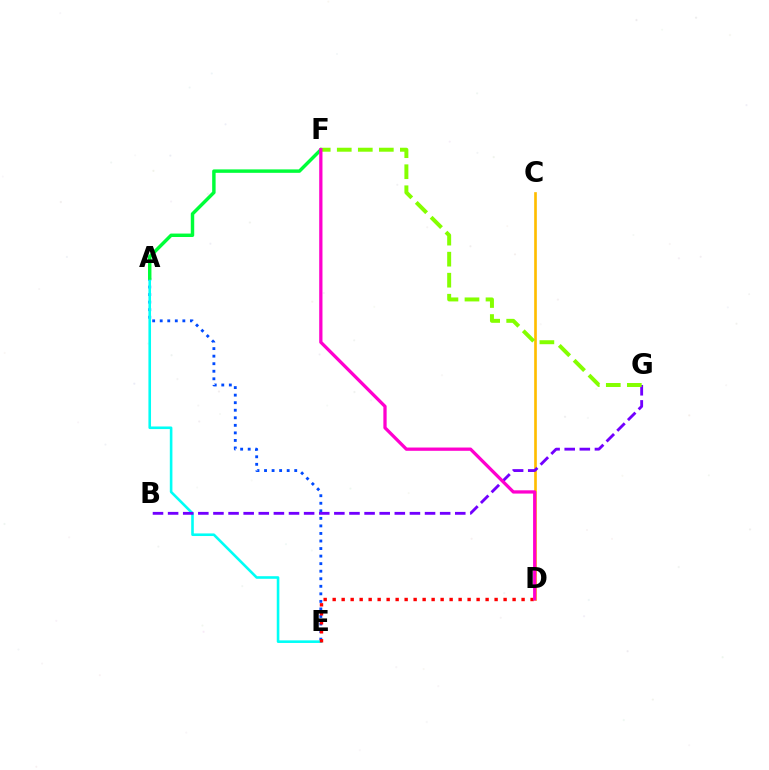{('C', 'D'): [{'color': '#ffbd00', 'line_style': 'solid', 'thickness': 1.92}], ('A', 'E'): [{'color': '#004bff', 'line_style': 'dotted', 'thickness': 2.05}, {'color': '#00fff6', 'line_style': 'solid', 'thickness': 1.87}], ('D', 'E'): [{'color': '#ff0000', 'line_style': 'dotted', 'thickness': 2.44}], ('B', 'G'): [{'color': '#7200ff', 'line_style': 'dashed', 'thickness': 2.05}], ('A', 'F'): [{'color': '#00ff39', 'line_style': 'solid', 'thickness': 2.48}], ('F', 'G'): [{'color': '#84ff00', 'line_style': 'dashed', 'thickness': 2.86}], ('D', 'F'): [{'color': '#ff00cf', 'line_style': 'solid', 'thickness': 2.36}]}